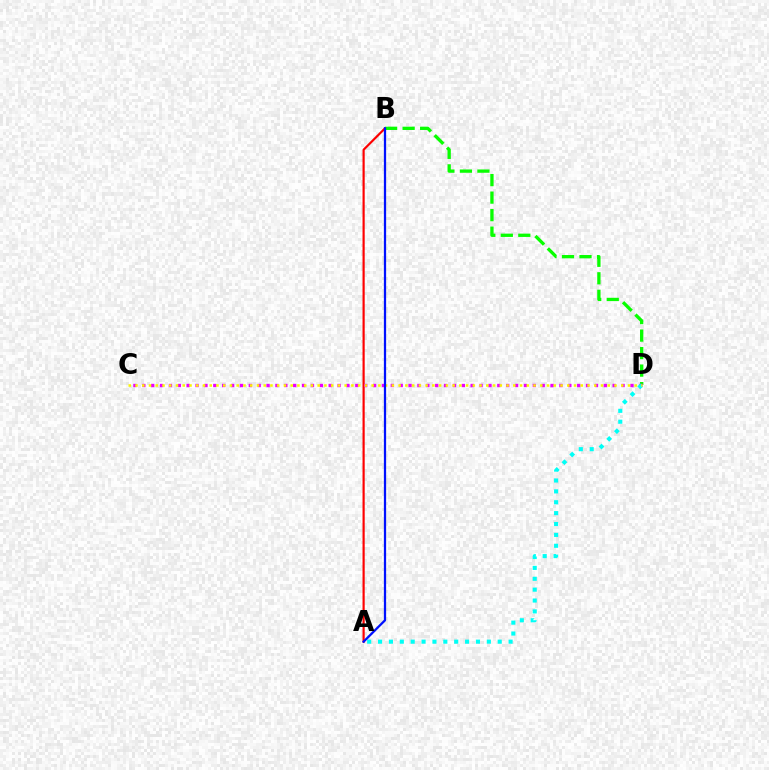{('A', 'B'): [{'color': '#ff0000', 'line_style': 'solid', 'thickness': 1.57}, {'color': '#0010ff', 'line_style': 'solid', 'thickness': 1.63}], ('B', 'D'): [{'color': '#08ff00', 'line_style': 'dashed', 'thickness': 2.38}], ('C', 'D'): [{'color': '#ee00ff', 'line_style': 'dotted', 'thickness': 2.41}, {'color': '#fcf500', 'line_style': 'dotted', 'thickness': 1.83}], ('A', 'D'): [{'color': '#00fff6', 'line_style': 'dotted', 'thickness': 2.96}]}